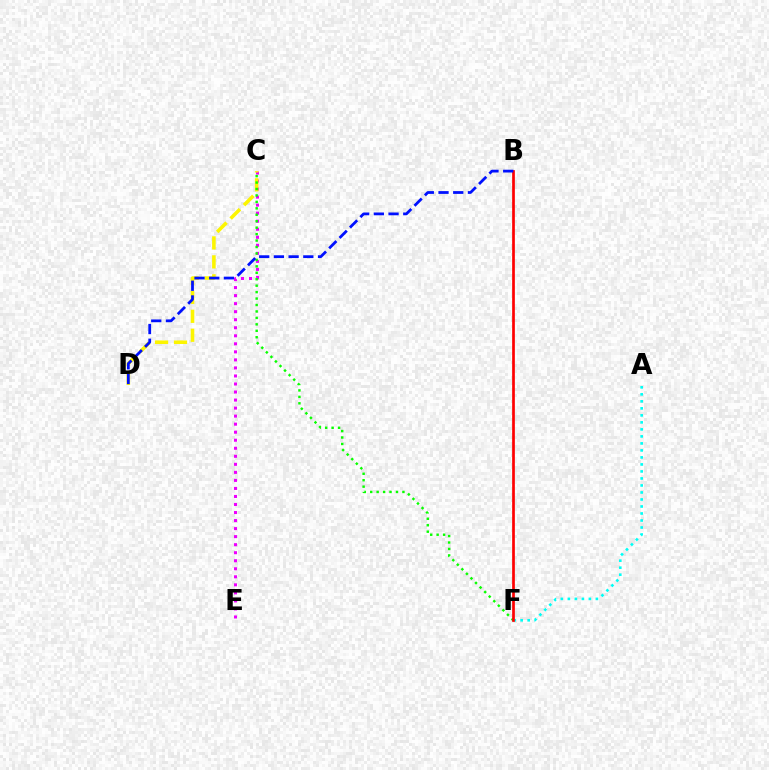{('A', 'F'): [{'color': '#00fff6', 'line_style': 'dotted', 'thickness': 1.9}], ('C', 'E'): [{'color': '#ee00ff', 'line_style': 'dotted', 'thickness': 2.18}], ('C', 'D'): [{'color': '#fcf500', 'line_style': 'dashed', 'thickness': 2.57}], ('C', 'F'): [{'color': '#08ff00', 'line_style': 'dotted', 'thickness': 1.75}], ('B', 'F'): [{'color': '#ff0000', 'line_style': 'solid', 'thickness': 1.95}], ('B', 'D'): [{'color': '#0010ff', 'line_style': 'dashed', 'thickness': 2.0}]}